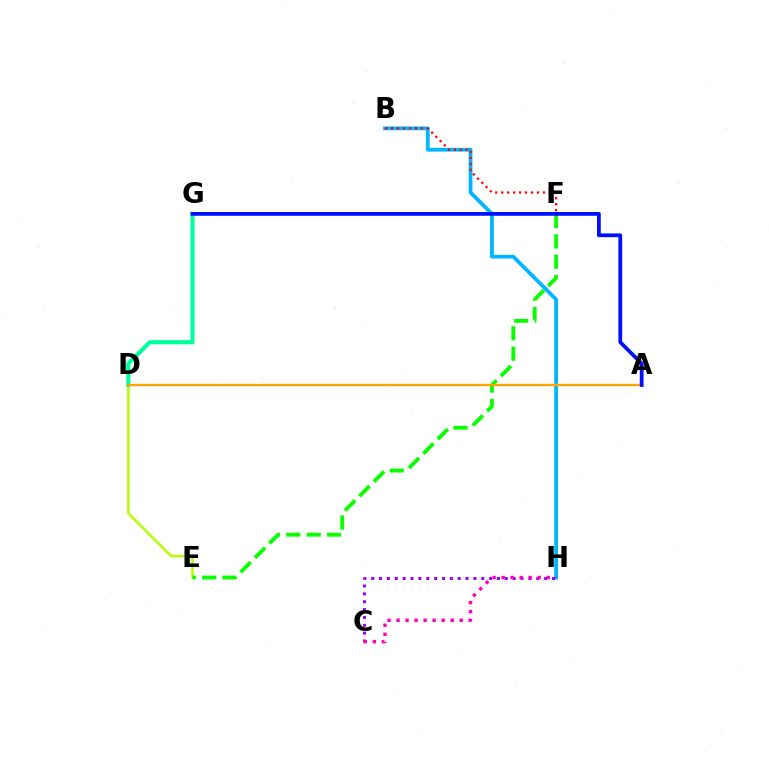{('D', 'E'): [{'color': '#b3ff00', 'line_style': 'solid', 'thickness': 1.82}], ('B', 'H'): [{'color': '#00b5ff', 'line_style': 'solid', 'thickness': 2.71}], ('B', 'F'): [{'color': '#ff0000', 'line_style': 'dotted', 'thickness': 1.62}], ('E', 'F'): [{'color': '#08ff00', 'line_style': 'dashed', 'thickness': 2.77}], ('D', 'G'): [{'color': '#00ff9d', 'line_style': 'solid', 'thickness': 2.97}], ('A', 'D'): [{'color': '#ffa500', 'line_style': 'solid', 'thickness': 1.7}], ('C', 'H'): [{'color': '#9b00ff', 'line_style': 'dotted', 'thickness': 2.14}, {'color': '#ff00bd', 'line_style': 'dotted', 'thickness': 2.45}], ('A', 'G'): [{'color': '#0010ff', 'line_style': 'solid', 'thickness': 2.72}]}